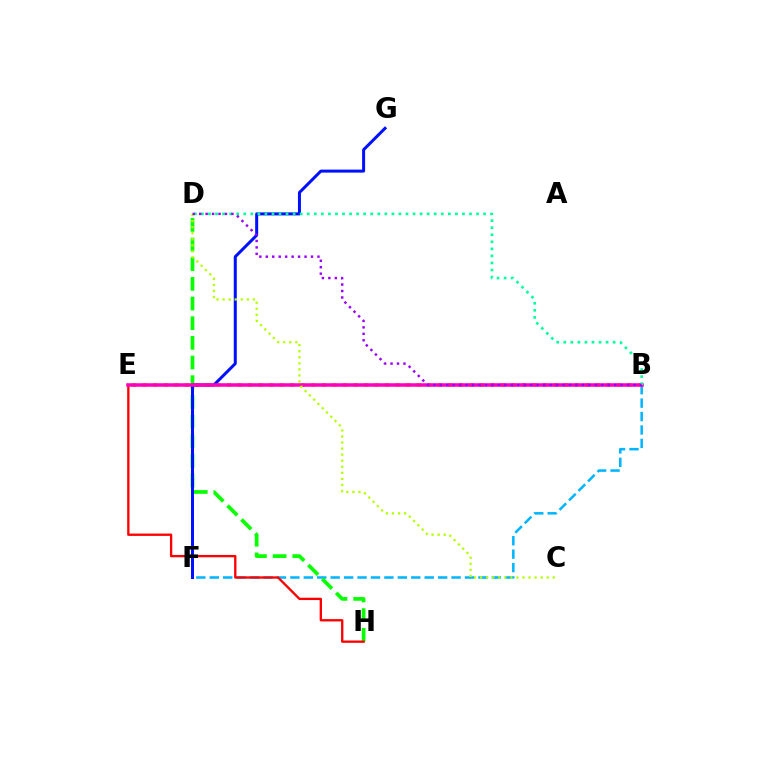{('B', 'E'): [{'color': '#ffa500', 'line_style': 'dotted', 'thickness': 2.86}, {'color': '#ff00bd', 'line_style': 'solid', 'thickness': 2.54}], ('B', 'F'): [{'color': '#00b5ff', 'line_style': 'dashed', 'thickness': 1.82}], ('D', 'H'): [{'color': '#08ff00', 'line_style': 'dashed', 'thickness': 2.67}], ('F', 'G'): [{'color': '#0010ff', 'line_style': 'solid', 'thickness': 2.16}], ('E', 'H'): [{'color': '#ff0000', 'line_style': 'solid', 'thickness': 1.68}], ('B', 'D'): [{'color': '#00ff9d', 'line_style': 'dotted', 'thickness': 1.92}, {'color': '#9b00ff', 'line_style': 'dotted', 'thickness': 1.75}], ('C', 'D'): [{'color': '#b3ff00', 'line_style': 'dotted', 'thickness': 1.65}]}